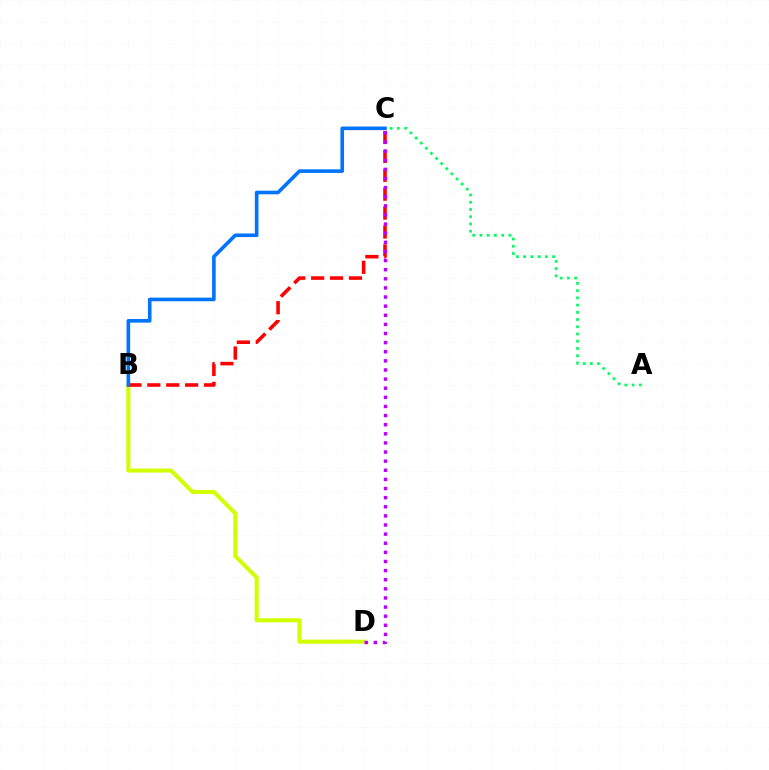{('A', 'C'): [{'color': '#00ff5c', 'line_style': 'dotted', 'thickness': 1.97}], ('B', 'D'): [{'color': '#d1ff00', 'line_style': 'solid', 'thickness': 2.91}], ('B', 'C'): [{'color': '#ff0000', 'line_style': 'dashed', 'thickness': 2.57}, {'color': '#0074ff', 'line_style': 'solid', 'thickness': 2.6}], ('C', 'D'): [{'color': '#b900ff', 'line_style': 'dotted', 'thickness': 2.48}]}